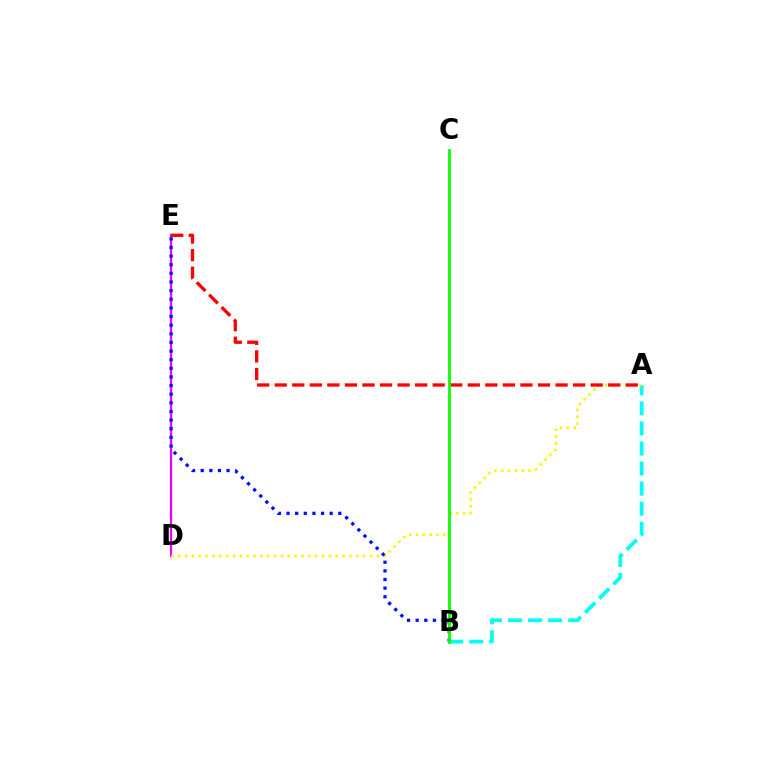{('A', 'B'): [{'color': '#00fff6', 'line_style': 'dashed', 'thickness': 2.73}], ('D', 'E'): [{'color': '#ee00ff', 'line_style': 'solid', 'thickness': 1.61}], ('A', 'D'): [{'color': '#fcf500', 'line_style': 'dotted', 'thickness': 1.86}], ('A', 'E'): [{'color': '#ff0000', 'line_style': 'dashed', 'thickness': 2.38}], ('B', 'E'): [{'color': '#0010ff', 'line_style': 'dotted', 'thickness': 2.34}], ('B', 'C'): [{'color': '#08ff00', 'line_style': 'solid', 'thickness': 2.0}]}